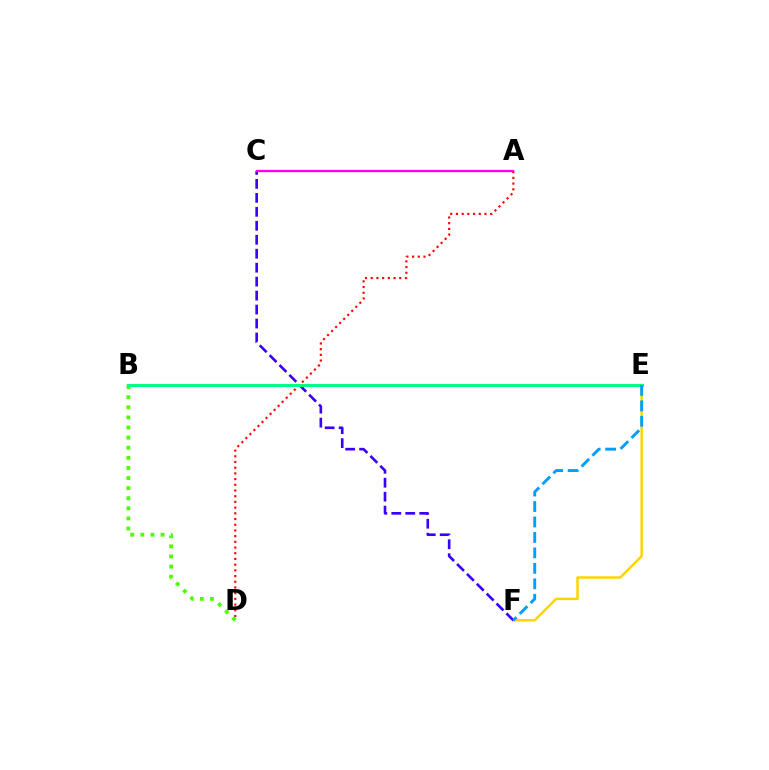{('A', 'D'): [{'color': '#ff0000', 'line_style': 'dotted', 'thickness': 1.55}], ('E', 'F'): [{'color': '#ffd500', 'line_style': 'solid', 'thickness': 1.8}, {'color': '#009eff', 'line_style': 'dashed', 'thickness': 2.1}], ('C', 'F'): [{'color': '#3700ff', 'line_style': 'dashed', 'thickness': 1.9}], ('B', 'D'): [{'color': '#4fff00', 'line_style': 'dotted', 'thickness': 2.74}], ('B', 'E'): [{'color': '#00ff86', 'line_style': 'solid', 'thickness': 2.21}], ('A', 'C'): [{'color': '#ff00ed', 'line_style': 'solid', 'thickness': 1.65}]}